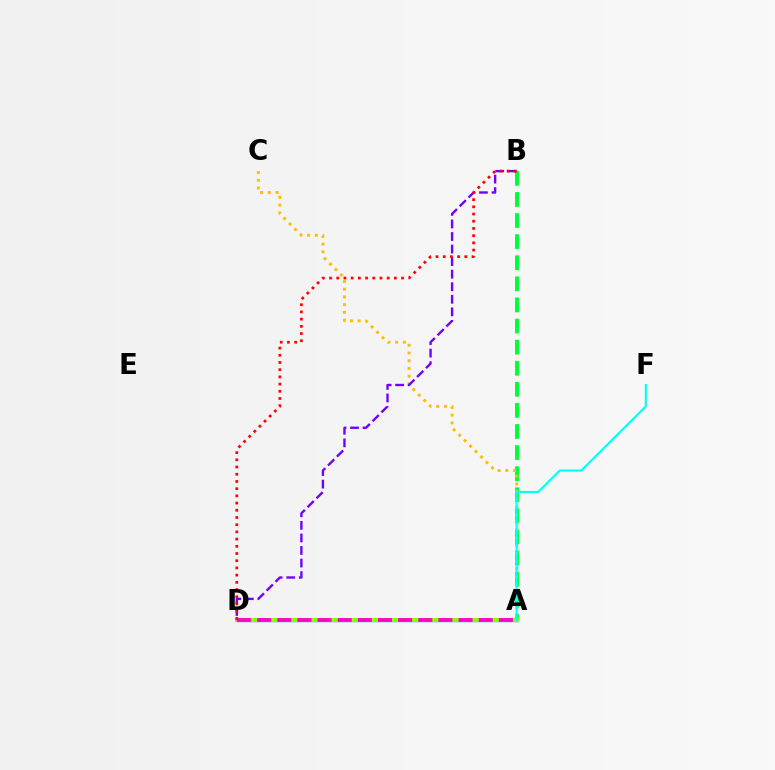{('A', 'D'): [{'color': '#004bff', 'line_style': 'solid', 'thickness': 2.35}, {'color': '#84ff00', 'line_style': 'solid', 'thickness': 2.91}, {'color': '#ff00cf', 'line_style': 'dashed', 'thickness': 2.74}], ('A', 'B'): [{'color': '#00ff39', 'line_style': 'dashed', 'thickness': 2.87}], ('A', 'C'): [{'color': '#ffbd00', 'line_style': 'dotted', 'thickness': 2.1}], ('A', 'F'): [{'color': '#00fff6', 'line_style': 'solid', 'thickness': 1.5}], ('B', 'D'): [{'color': '#7200ff', 'line_style': 'dashed', 'thickness': 1.71}, {'color': '#ff0000', 'line_style': 'dotted', 'thickness': 1.96}]}